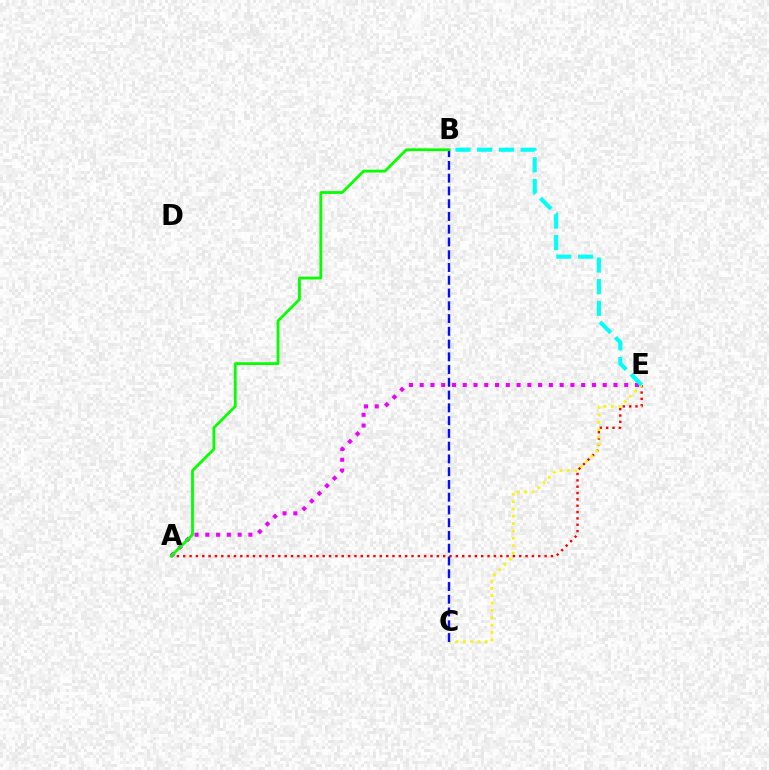{('A', 'E'): [{'color': '#ff0000', 'line_style': 'dotted', 'thickness': 1.72}, {'color': '#ee00ff', 'line_style': 'dotted', 'thickness': 2.92}], ('C', 'E'): [{'color': '#fcf500', 'line_style': 'dotted', 'thickness': 2.0}], ('B', 'C'): [{'color': '#0010ff', 'line_style': 'dashed', 'thickness': 1.73}], ('B', 'E'): [{'color': '#00fff6', 'line_style': 'dashed', 'thickness': 2.95}], ('A', 'B'): [{'color': '#08ff00', 'line_style': 'solid', 'thickness': 2.02}]}